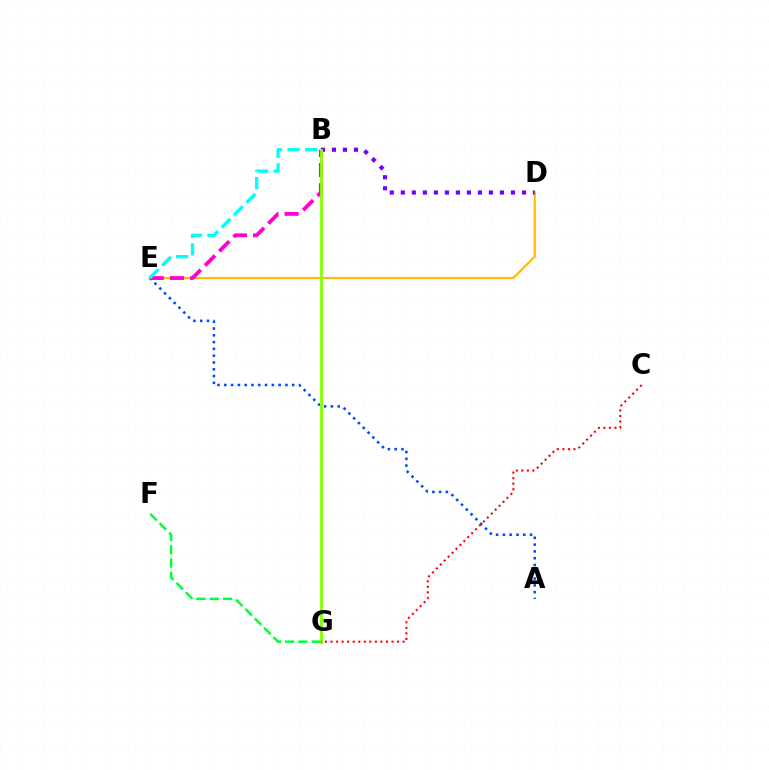{('A', 'E'): [{'color': '#004bff', 'line_style': 'dotted', 'thickness': 1.85}], ('F', 'G'): [{'color': '#00ff39', 'line_style': 'dashed', 'thickness': 1.81}], ('D', 'E'): [{'color': '#ffbd00', 'line_style': 'solid', 'thickness': 1.61}], ('B', 'E'): [{'color': '#ff00cf', 'line_style': 'dashed', 'thickness': 2.74}, {'color': '#00fff6', 'line_style': 'dashed', 'thickness': 2.39}], ('B', 'D'): [{'color': '#7200ff', 'line_style': 'dotted', 'thickness': 2.99}], ('B', 'G'): [{'color': '#84ff00', 'line_style': 'solid', 'thickness': 2.02}], ('C', 'G'): [{'color': '#ff0000', 'line_style': 'dotted', 'thickness': 1.51}]}